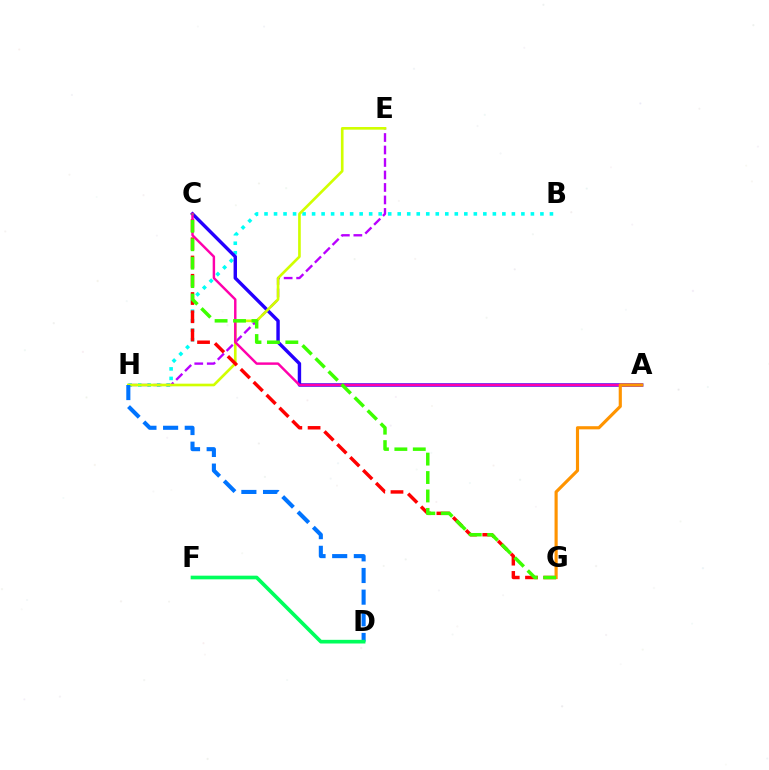{('B', 'H'): [{'color': '#00fff6', 'line_style': 'dotted', 'thickness': 2.58}], ('E', 'H'): [{'color': '#b900ff', 'line_style': 'dashed', 'thickness': 1.7}, {'color': '#d1ff00', 'line_style': 'solid', 'thickness': 1.91}], ('A', 'C'): [{'color': '#2500ff', 'line_style': 'solid', 'thickness': 2.46}, {'color': '#ff00ac', 'line_style': 'solid', 'thickness': 1.76}], ('C', 'G'): [{'color': '#ff0000', 'line_style': 'dashed', 'thickness': 2.48}, {'color': '#3dff00', 'line_style': 'dashed', 'thickness': 2.5}], ('A', 'G'): [{'color': '#ff9400', 'line_style': 'solid', 'thickness': 2.27}], ('D', 'H'): [{'color': '#0074ff', 'line_style': 'dashed', 'thickness': 2.94}], ('D', 'F'): [{'color': '#00ff5c', 'line_style': 'solid', 'thickness': 2.64}]}